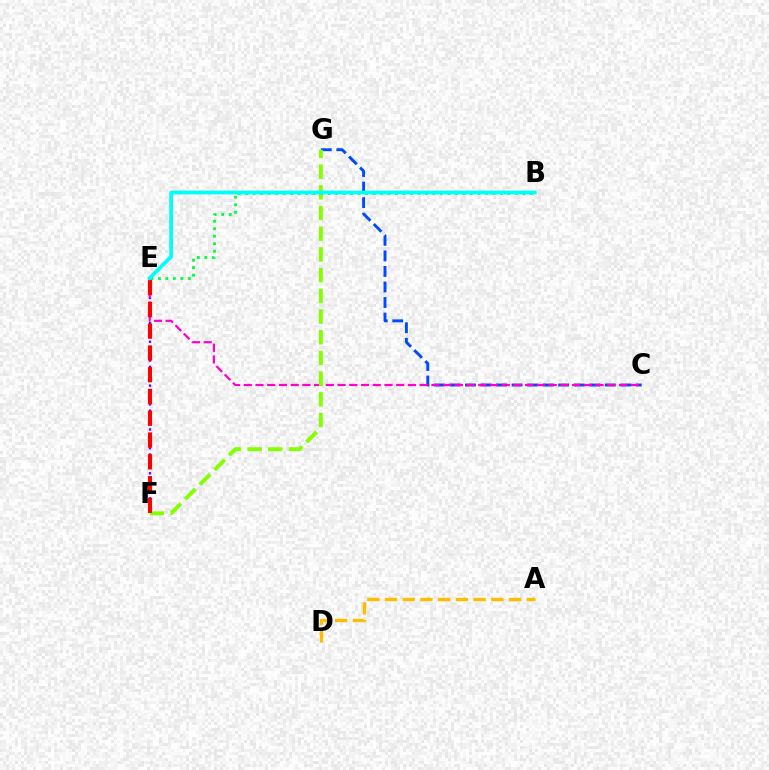{('E', 'F'): [{'color': '#7200ff', 'line_style': 'dotted', 'thickness': 1.7}, {'color': '#ff0000', 'line_style': 'dashed', 'thickness': 2.96}], ('C', 'G'): [{'color': '#004bff', 'line_style': 'dashed', 'thickness': 2.11}], ('C', 'E'): [{'color': '#ff00cf', 'line_style': 'dashed', 'thickness': 1.59}], ('F', 'G'): [{'color': '#84ff00', 'line_style': 'dashed', 'thickness': 2.81}], ('A', 'D'): [{'color': '#ffbd00', 'line_style': 'dashed', 'thickness': 2.41}], ('B', 'E'): [{'color': '#00ff39', 'line_style': 'dotted', 'thickness': 2.03}, {'color': '#00fff6', 'line_style': 'solid', 'thickness': 2.7}]}